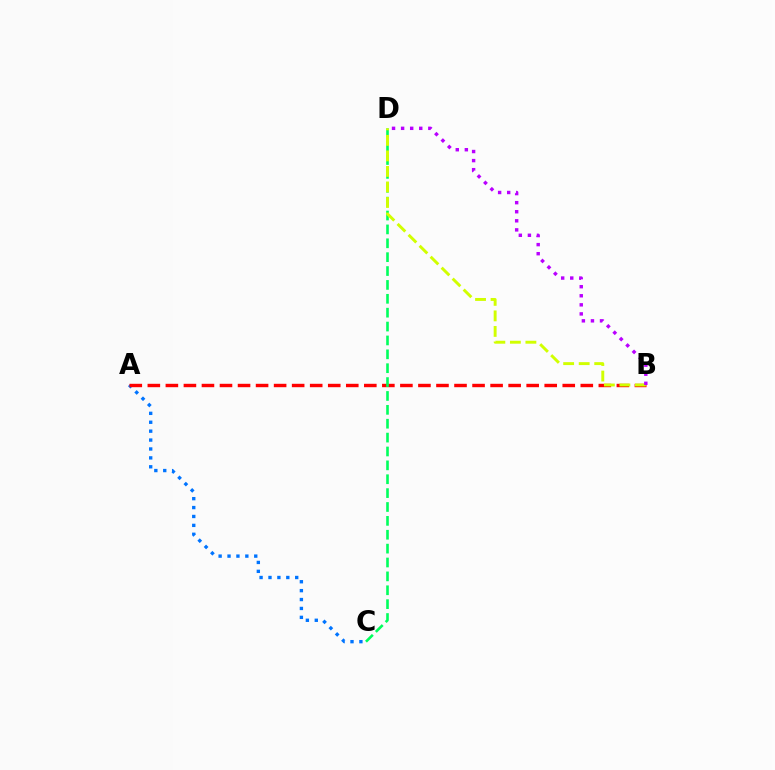{('A', 'C'): [{'color': '#0074ff', 'line_style': 'dotted', 'thickness': 2.42}], ('A', 'B'): [{'color': '#ff0000', 'line_style': 'dashed', 'thickness': 2.45}], ('C', 'D'): [{'color': '#00ff5c', 'line_style': 'dashed', 'thickness': 1.89}], ('B', 'D'): [{'color': '#d1ff00', 'line_style': 'dashed', 'thickness': 2.11}, {'color': '#b900ff', 'line_style': 'dotted', 'thickness': 2.46}]}